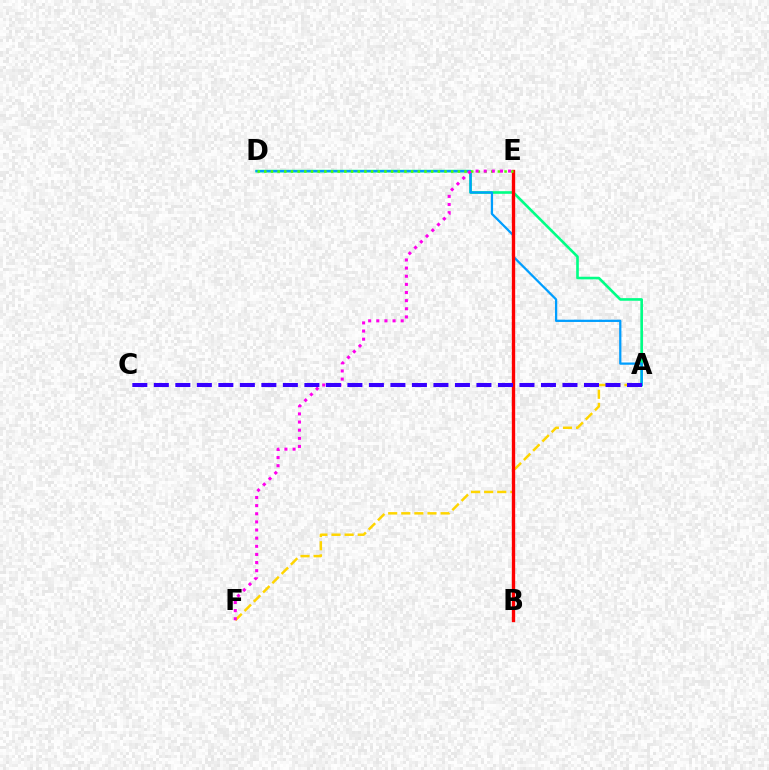{('A', 'D'): [{'color': '#00ff86', 'line_style': 'solid', 'thickness': 1.89}, {'color': '#009eff', 'line_style': 'solid', 'thickness': 1.62}], ('A', 'F'): [{'color': '#ffd500', 'line_style': 'dashed', 'thickness': 1.78}], ('B', 'E'): [{'color': '#ff0000', 'line_style': 'solid', 'thickness': 2.41}], ('D', 'E'): [{'color': '#4fff00', 'line_style': 'dotted', 'thickness': 1.81}], ('E', 'F'): [{'color': '#ff00ed', 'line_style': 'dotted', 'thickness': 2.21}], ('A', 'C'): [{'color': '#3700ff', 'line_style': 'dashed', 'thickness': 2.92}]}